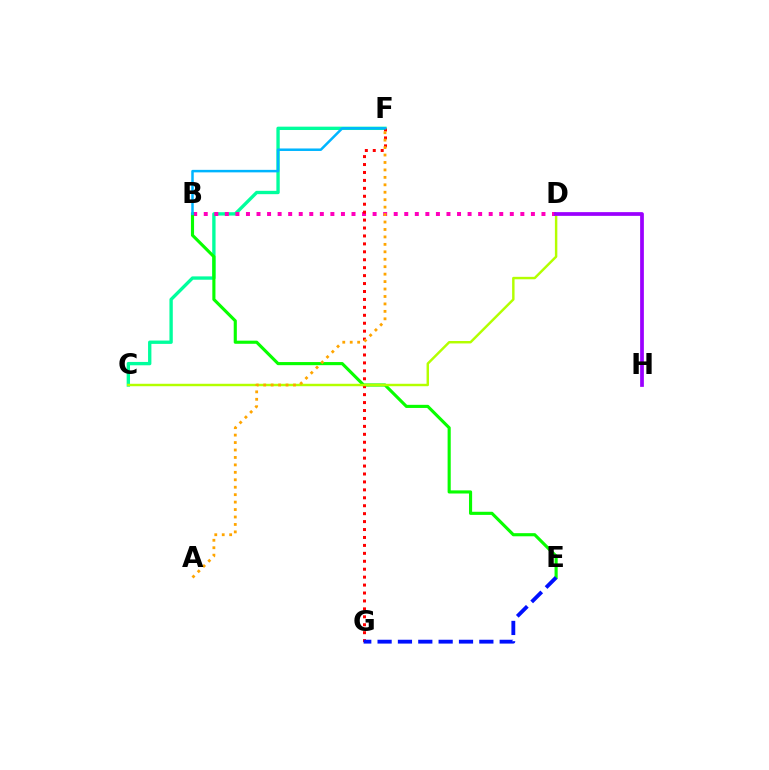{('C', 'F'): [{'color': '#00ff9d', 'line_style': 'solid', 'thickness': 2.41}], ('B', 'D'): [{'color': '#ff00bd', 'line_style': 'dotted', 'thickness': 2.87}], ('B', 'E'): [{'color': '#08ff00', 'line_style': 'solid', 'thickness': 2.25}], ('F', 'G'): [{'color': '#ff0000', 'line_style': 'dotted', 'thickness': 2.16}], ('C', 'D'): [{'color': '#b3ff00', 'line_style': 'solid', 'thickness': 1.76}], ('D', 'H'): [{'color': '#9b00ff', 'line_style': 'solid', 'thickness': 2.69}], ('A', 'F'): [{'color': '#ffa500', 'line_style': 'dotted', 'thickness': 2.02}], ('B', 'F'): [{'color': '#00b5ff', 'line_style': 'solid', 'thickness': 1.8}], ('E', 'G'): [{'color': '#0010ff', 'line_style': 'dashed', 'thickness': 2.76}]}